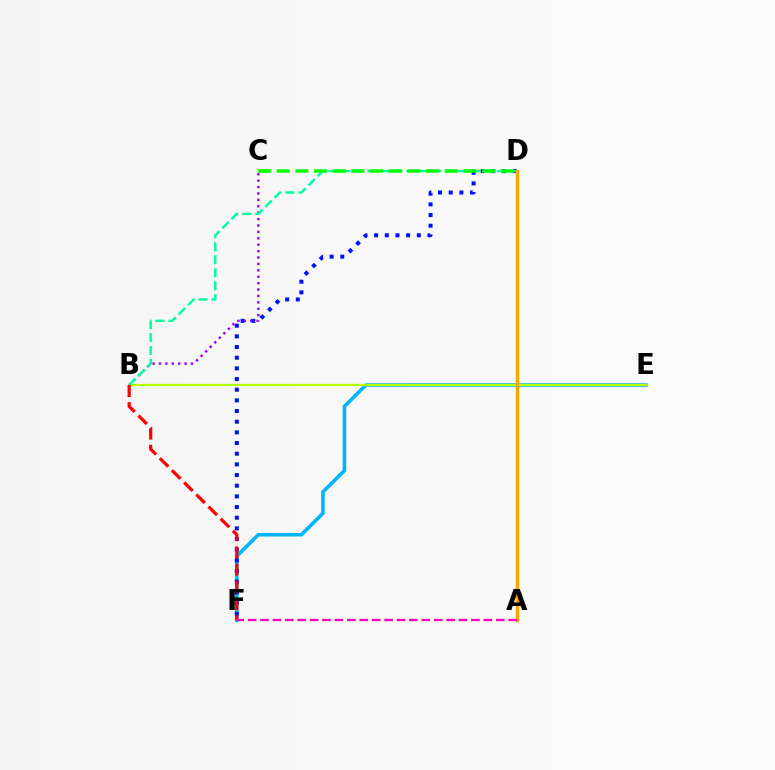{('E', 'F'): [{'color': '#00b5ff', 'line_style': 'solid', 'thickness': 2.57}], ('B', 'E'): [{'color': '#b3ff00', 'line_style': 'solid', 'thickness': 1.66}], ('D', 'F'): [{'color': '#0010ff', 'line_style': 'dotted', 'thickness': 2.9}], ('B', 'C'): [{'color': '#9b00ff', 'line_style': 'dotted', 'thickness': 1.74}], ('B', 'D'): [{'color': '#00ff9d', 'line_style': 'dashed', 'thickness': 1.76}], ('B', 'F'): [{'color': '#ff0000', 'line_style': 'dashed', 'thickness': 2.33}], ('C', 'D'): [{'color': '#08ff00', 'line_style': 'dashed', 'thickness': 2.54}], ('A', 'D'): [{'color': '#ffa500', 'line_style': 'solid', 'thickness': 2.47}], ('A', 'F'): [{'color': '#ff00bd', 'line_style': 'dashed', 'thickness': 1.69}]}